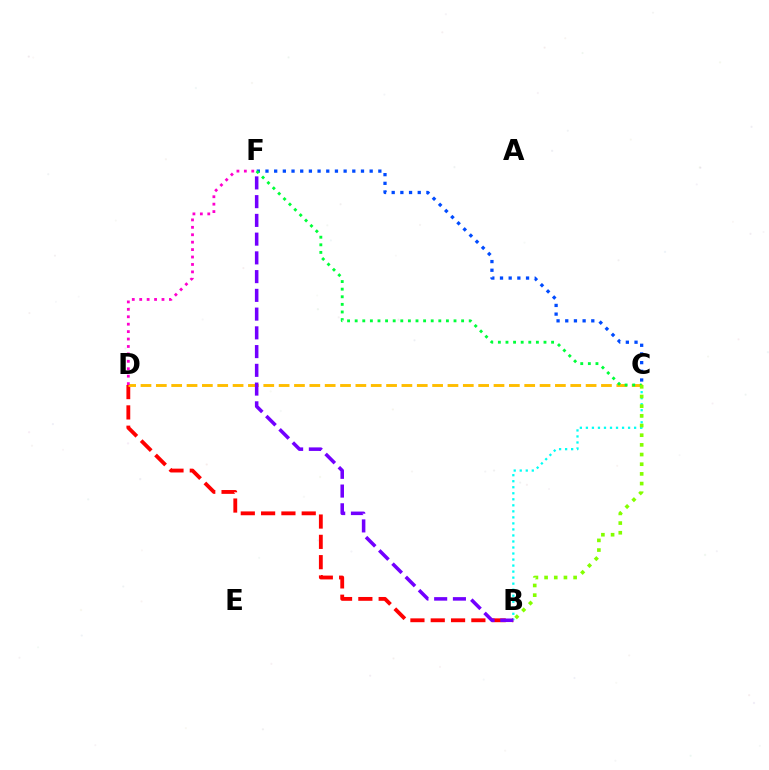{('C', 'F'): [{'color': '#004bff', 'line_style': 'dotted', 'thickness': 2.36}, {'color': '#00ff39', 'line_style': 'dotted', 'thickness': 2.07}], ('B', 'D'): [{'color': '#ff0000', 'line_style': 'dashed', 'thickness': 2.76}], ('C', 'D'): [{'color': '#ffbd00', 'line_style': 'dashed', 'thickness': 2.09}], ('B', 'C'): [{'color': '#00fff6', 'line_style': 'dotted', 'thickness': 1.64}, {'color': '#84ff00', 'line_style': 'dotted', 'thickness': 2.63}], ('B', 'F'): [{'color': '#7200ff', 'line_style': 'dashed', 'thickness': 2.55}], ('D', 'F'): [{'color': '#ff00cf', 'line_style': 'dotted', 'thickness': 2.02}]}